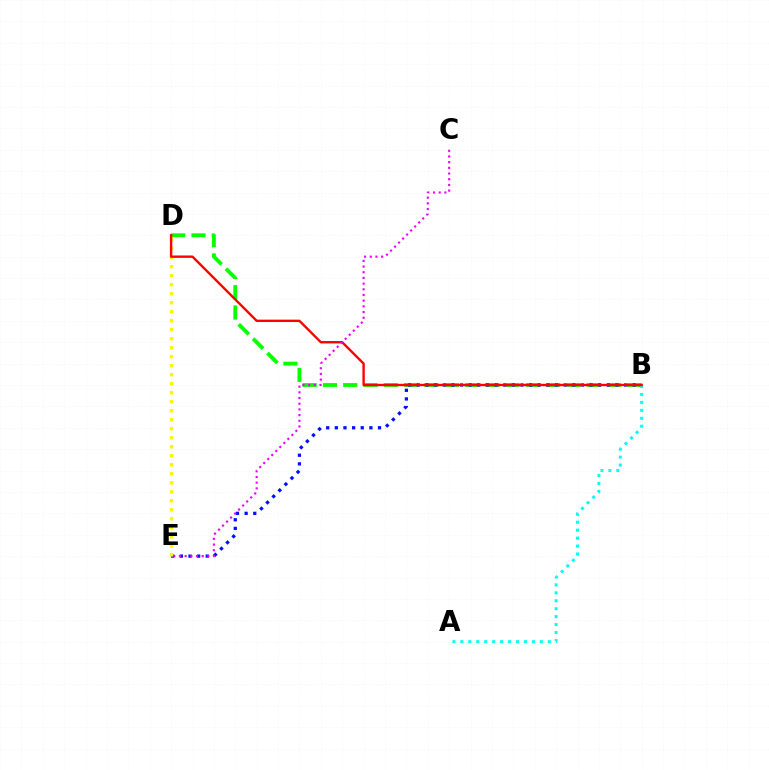{('B', 'D'): [{'color': '#08ff00', 'line_style': 'dashed', 'thickness': 2.76}, {'color': '#ff0000', 'line_style': 'solid', 'thickness': 1.71}], ('B', 'E'): [{'color': '#0010ff', 'line_style': 'dotted', 'thickness': 2.35}], ('A', 'B'): [{'color': '#00fff6', 'line_style': 'dotted', 'thickness': 2.16}], ('D', 'E'): [{'color': '#fcf500', 'line_style': 'dotted', 'thickness': 2.45}], ('C', 'E'): [{'color': '#ee00ff', 'line_style': 'dotted', 'thickness': 1.54}]}